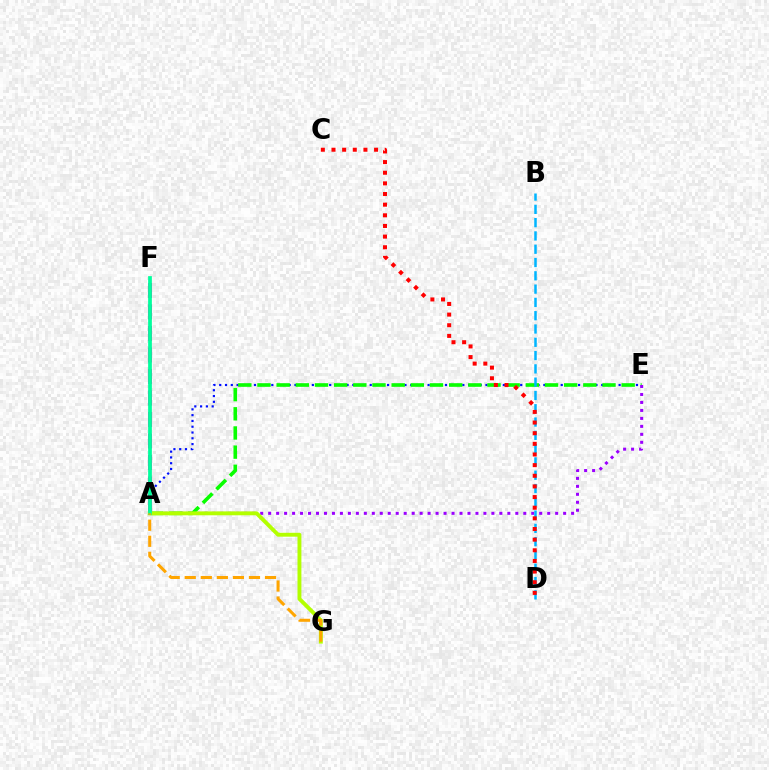{('A', 'E'): [{'color': '#0010ff', 'line_style': 'dotted', 'thickness': 1.57}, {'color': '#08ff00', 'line_style': 'dashed', 'thickness': 2.6}, {'color': '#9b00ff', 'line_style': 'dotted', 'thickness': 2.17}], ('A', 'F'): [{'color': '#ff00bd', 'line_style': 'dashed', 'thickness': 2.92}, {'color': '#00ff9d', 'line_style': 'solid', 'thickness': 2.69}], ('B', 'D'): [{'color': '#00b5ff', 'line_style': 'dashed', 'thickness': 1.81}], ('A', 'G'): [{'color': '#b3ff00', 'line_style': 'solid', 'thickness': 2.8}, {'color': '#ffa500', 'line_style': 'dashed', 'thickness': 2.18}], ('C', 'D'): [{'color': '#ff0000', 'line_style': 'dotted', 'thickness': 2.89}]}